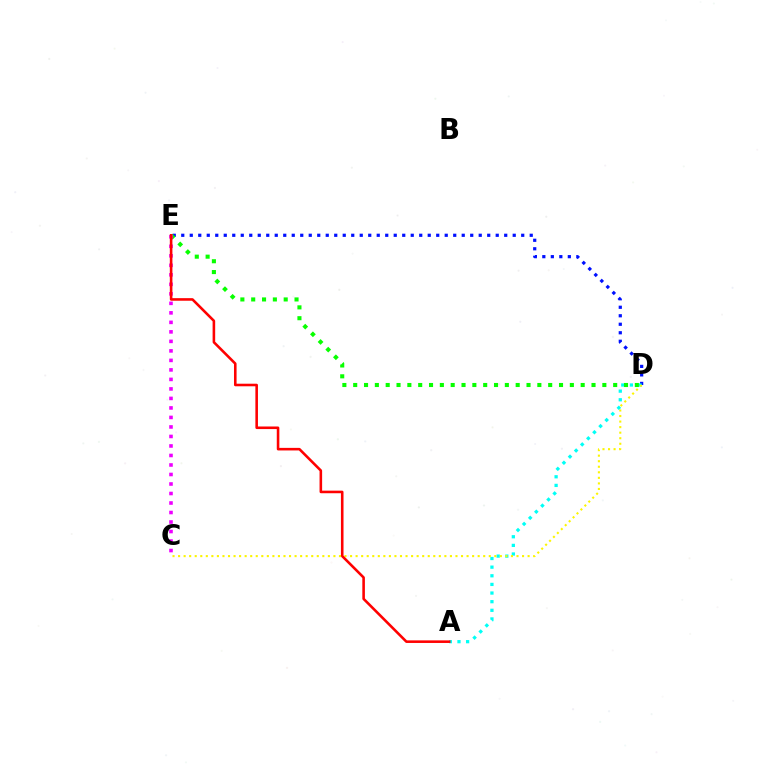{('D', 'E'): [{'color': '#0010ff', 'line_style': 'dotted', 'thickness': 2.31}, {'color': '#08ff00', 'line_style': 'dotted', 'thickness': 2.94}], ('A', 'D'): [{'color': '#00fff6', 'line_style': 'dotted', 'thickness': 2.35}], ('C', 'E'): [{'color': '#ee00ff', 'line_style': 'dotted', 'thickness': 2.58}], ('C', 'D'): [{'color': '#fcf500', 'line_style': 'dotted', 'thickness': 1.51}], ('A', 'E'): [{'color': '#ff0000', 'line_style': 'solid', 'thickness': 1.86}]}